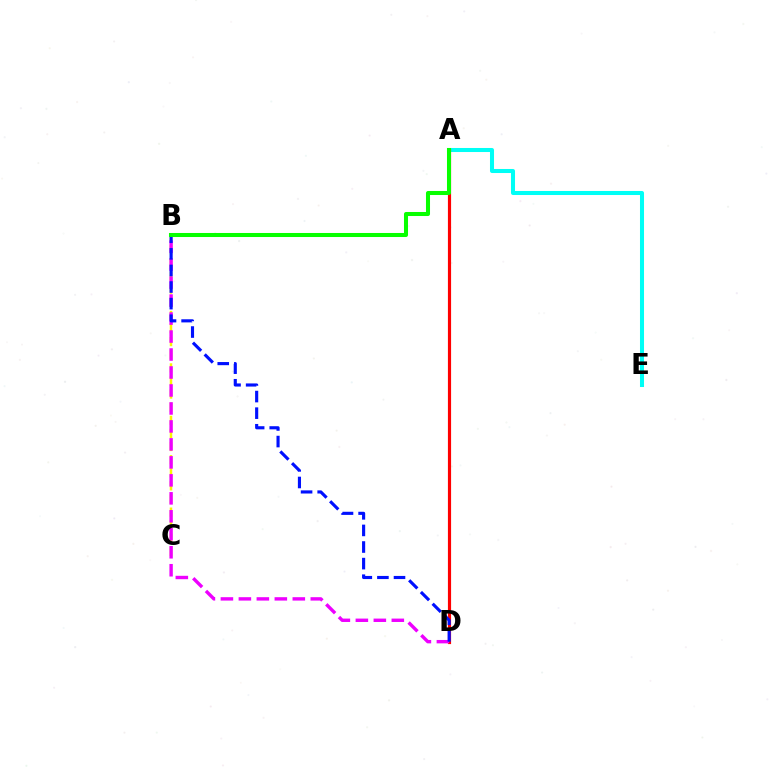{('A', 'E'): [{'color': '#00fff6', 'line_style': 'solid', 'thickness': 2.91}], ('A', 'D'): [{'color': '#ff0000', 'line_style': 'solid', 'thickness': 2.28}], ('B', 'C'): [{'color': '#fcf500', 'line_style': 'dashed', 'thickness': 1.78}], ('B', 'D'): [{'color': '#ee00ff', 'line_style': 'dashed', 'thickness': 2.44}, {'color': '#0010ff', 'line_style': 'dashed', 'thickness': 2.25}], ('A', 'B'): [{'color': '#08ff00', 'line_style': 'solid', 'thickness': 2.91}]}